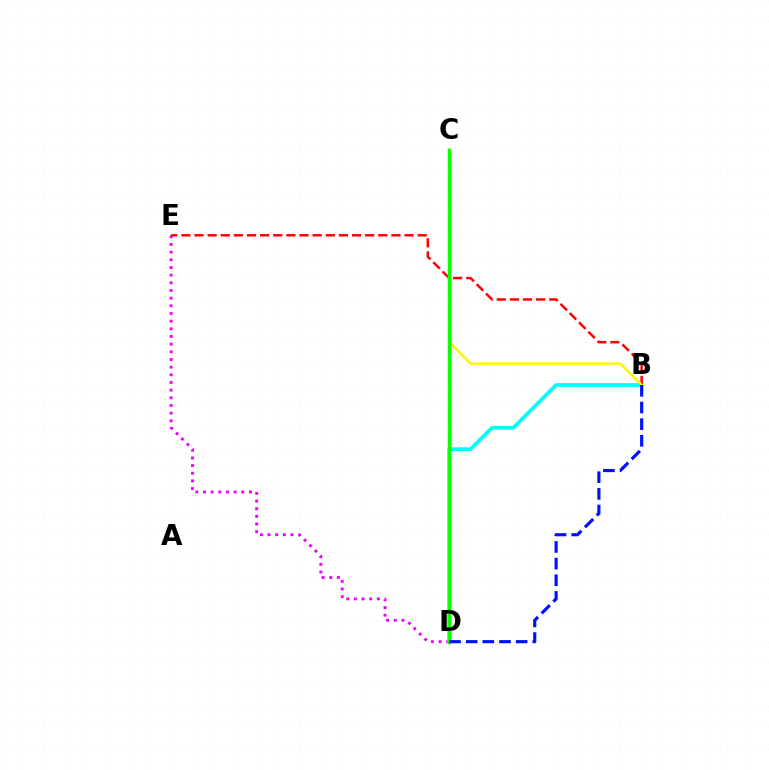{('D', 'E'): [{'color': '#ee00ff', 'line_style': 'dotted', 'thickness': 2.08}], ('B', 'D'): [{'color': '#00fff6', 'line_style': 'solid', 'thickness': 2.7}, {'color': '#0010ff', 'line_style': 'dashed', 'thickness': 2.26}], ('B', 'E'): [{'color': '#ff0000', 'line_style': 'dashed', 'thickness': 1.78}], ('B', 'C'): [{'color': '#fcf500', 'line_style': 'solid', 'thickness': 1.76}], ('C', 'D'): [{'color': '#08ff00', 'line_style': 'solid', 'thickness': 2.51}]}